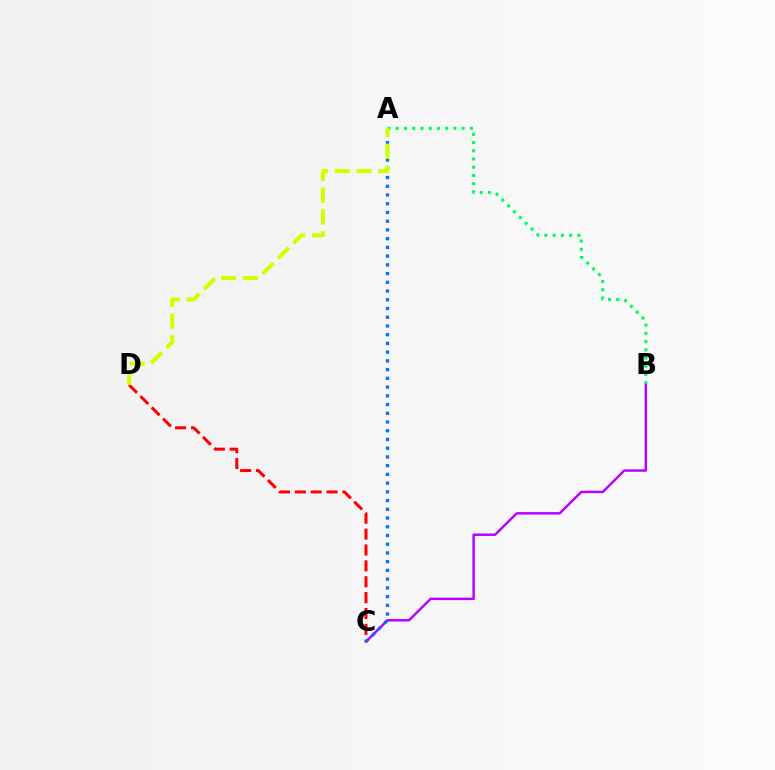{('A', 'B'): [{'color': '#00ff5c', 'line_style': 'dotted', 'thickness': 2.24}], ('B', 'C'): [{'color': '#b900ff', 'line_style': 'solid', 'thickness': 1.76}], ('C', 'D'): [{'color': '#ff0000', 'line_style': 'dashed', 'thickness': 2.16}], ('A', 'C'): [{'color': '#0074ff', 'line_style': 'dotted', 'thickness': 2.37}], ('A', 'D'): [{'color': '#d1ff00', 'line_style': 'dashed', 'thickness': 2.95}]}